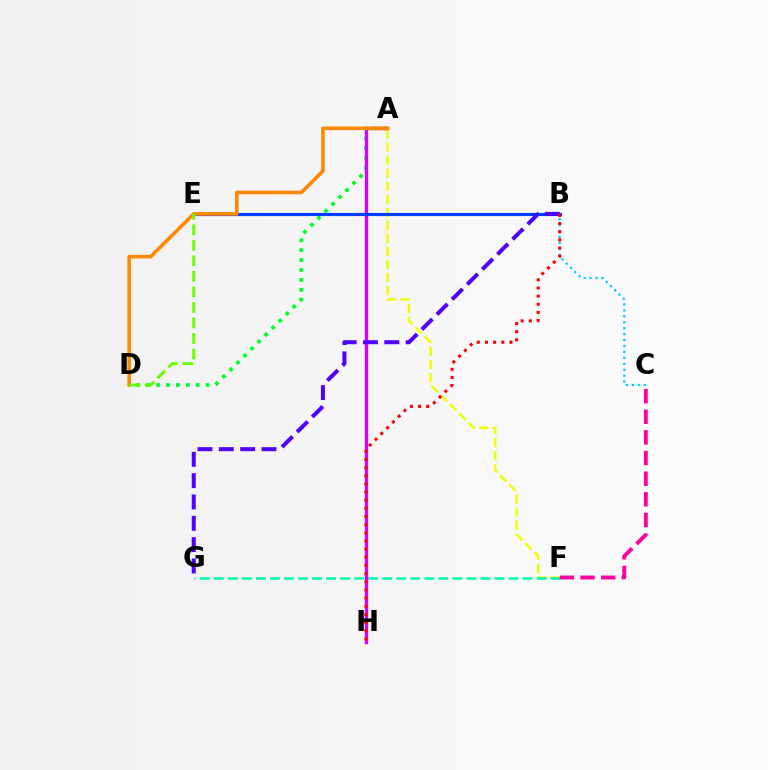{('A', 'F'): [{'color': '#eeff00', 'line_style': 'dashed', 'thickness': 1.77}], ('F', 'G'): [{'color': '#00ffaf', 'line_style': 'dashed', 'thickness': 1.91}], ('A', 'D'): [{'color': '#00ff27', 'line_style': 'dotted', 'thickness': 2.69}, {'color': '#ff8800', 'line_style': 'solid', 'thickness': 2.58}], ('A', 'H'): [{'color': '#d600ff', 'line_style': 'solid', 'thickness': 2.39}], ('B', 'E'): [{'color': '#003fff', 'line_style': 'solid', 'thickness': 2.26}], ('B', 'C'): [{'color': '#00c7ff', 'line_style': 'dotted', 'thickness': 1.61}], ('B', 'G'): [{'color': '#4f00ff', 'line_style': 'dashed', 'thickness': 2.9}], ('D', 'E'): [{'color': '#66ff00', 'line_style': 'dashed', 'thickness': 2.11}], ('B', 'H'): [{'color': '#ff0000', 'line_style': 'dotted', 'thickness': 2.21}], ('C', 'F'): [{'color': '#ff00a0', 'line_style': 'dashed', 'thickness': 2.8}]}